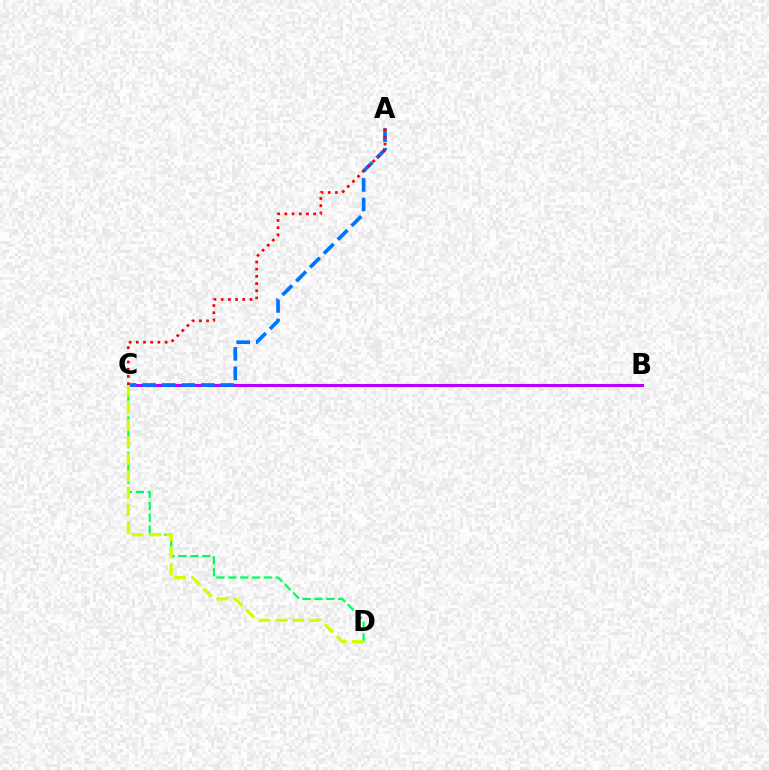{('C', 'D'): [{'color': '#00ff5c', 'line_style': 'dashed', 'thickness': 1.61}, {'color': '#d1ff00', 'line_style': 'dashed', 'thickness': 2.31}], ('B', 'C'): [{'color': '#b900ff', 'line_style': 'solid', 'thickness': 2.19}], ('A', 'C'): [{'color': '#0074ff', 'line_style': 'dashed', 'thickness': 2.66}, {'color': '#ff0000', 'line_style': 'dotted', 'thickness': 1.95}]}